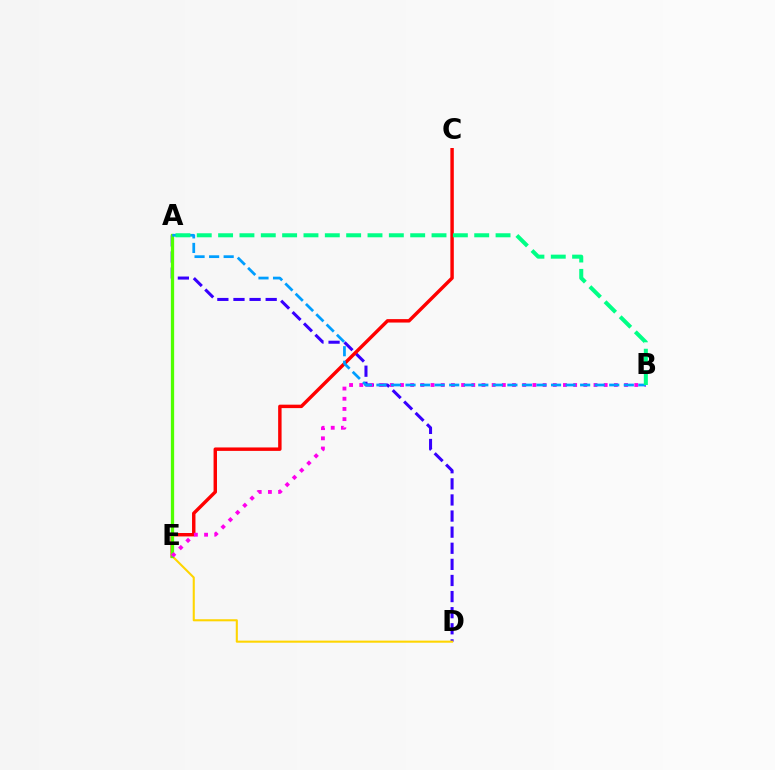{('A', 'D'): [{'color': '#3700ff', 'line_style': 'dashed', 'thickness': 2.19}], ('C', 'E'): [{'color': '#ff0000', 'line_style': 'solid', 'thickness': 2.47}], ('D', 'E'): [{'color': '#ffd500', 'line_style': 'solid', 'thickness': 1.5}], ('A', 'E'): [{'color': '#4fff00', 'line_style': 'solid', 'thickness': 2.36}], ('B', 'E'): [{'color': '#ff00ed', 'line_style': 'dotted', 'thickness': 2.77}], ('A', 'B'): [{'color': '#009eff', 'line_style': 'dashed', 'thickness': 1.98}, {'color': '#00ff86', 'line_style': 'dashed', 'thickness': 2.9}]}